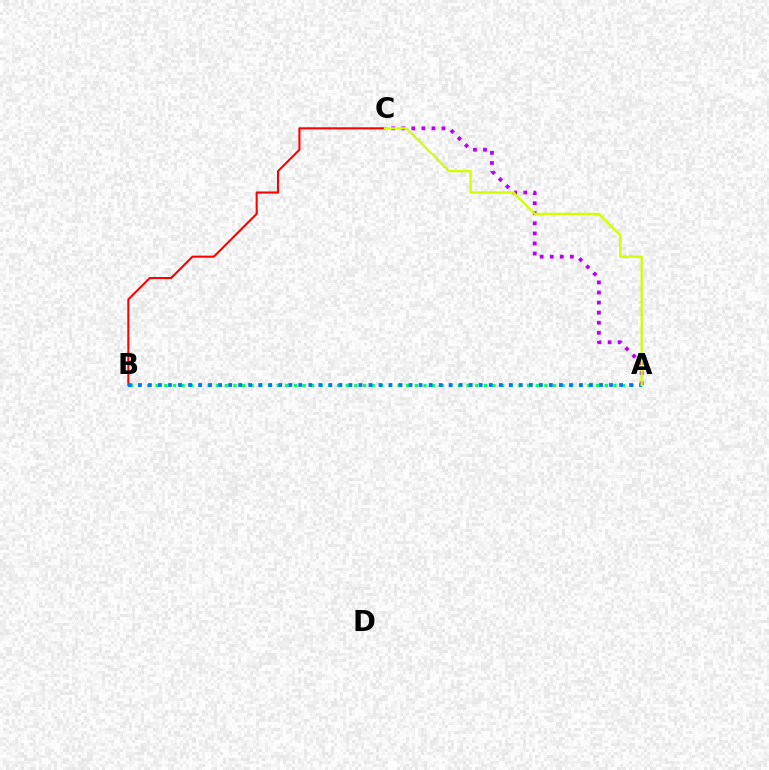{('B', 'C'): [{'color': '#ff0000', 'line_style': 'solid', 'thickness': 1.5}], ('A', 'C'): [{'color': '#b900ff', 'line_style': 'dotted', 'thickness': 2.74}, {'color': '#d1ff00', 'line_style': 'solid', 'thickness': 1.65}], ('A', 'B'): [{'color': '#00ff5c', 'line_style': 'dotted', 'thickness': 2.35}, {'color': '#0074ff', 'line_style': 'dotted', 'thickness': 2.72}]}